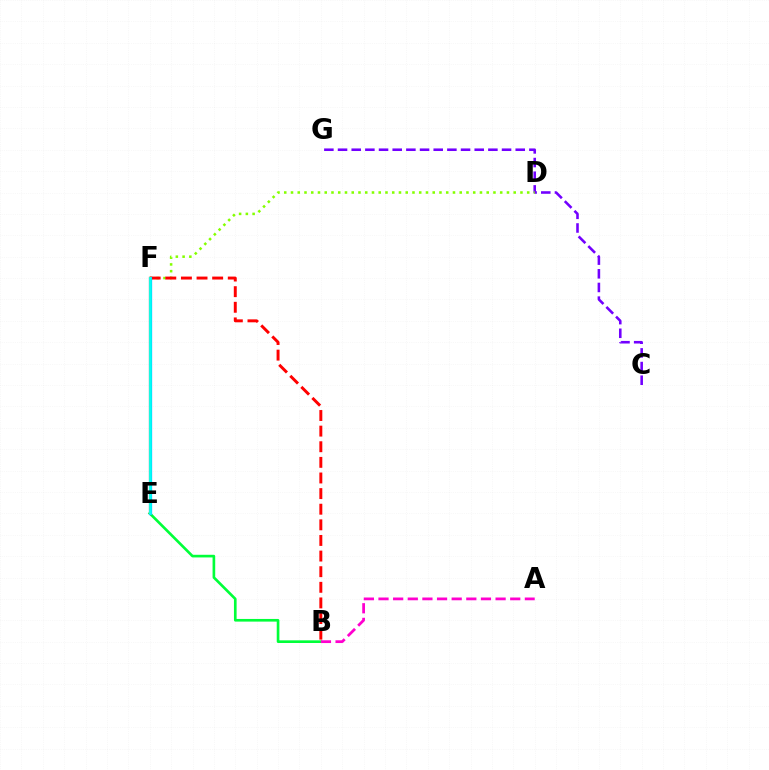{('C', 'G'): [{'color': '#7200ff', 'line_style': 'dashed', 'thickness': 1.86}], ('B', 'E'): [{'color': '#00ff39', 'line_style': 'solid', 'thickness': 1.91}], ('D', 'F'): [{'color': '#84ff00', 'line_style': 'dotted', 'thickness': 1.83}], ('B', 'F'): [{'color': '#ff0000', 'line_style': 'dashed', 'thickness': 2.12}], ('E', 'F'): [{'color': '#004bff', 'line_style': 'solid', 'thickness': 2.3}, {'color': '#ffbd00', 'line_style': 'solid', 'thickness': 1.51}, {'color': '#00fff6', 'line_style': 'solid', 'thickness': 2.02}], ('A', 'B'): [{'color': '#ff00cf', 'line_style': 'dashed', 'thickness': 1.99}]}